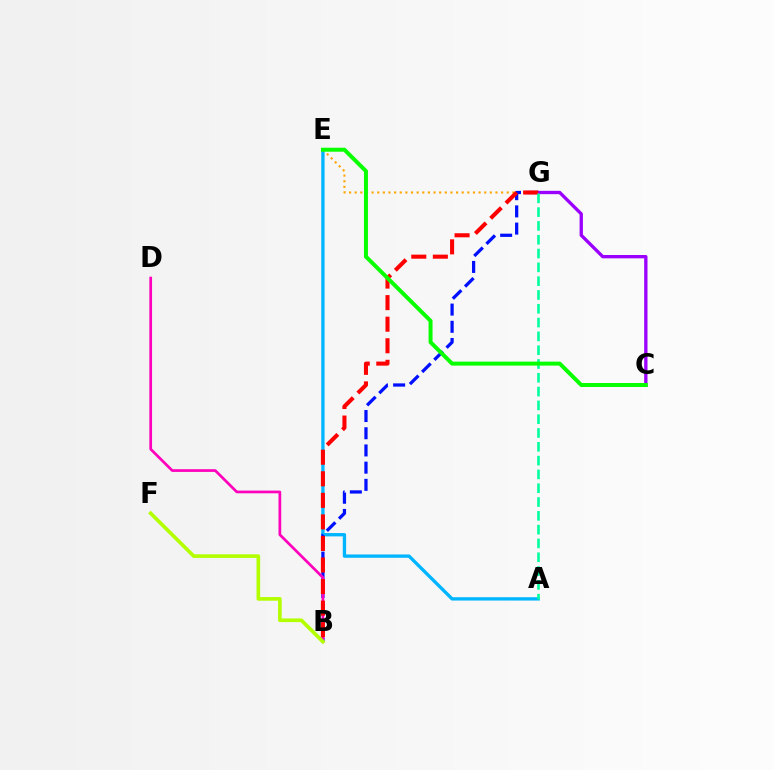{('A', 'E'): [{'color': '#00b5ff', 'line_style': 'solid', 'thickness': 2.39}], ('E', 'G'): [{'color': '#ffa500', 'line_style': 'dotted', 'thickness': 1.53}], ('B', 'G'): [{'color': '#0010ff', 'line_style': 'dashed', 'thickness': 2.34}, {'color': '#ff0000', 'line_style': 'dashed', 'thickness': 2.93}], ('B', 'D'): [{'color': '#ff00bd', 'line_style': 'solid', 'thickness': 1.95}], ('B', 'F'): [{'color': '#b3ff00', 'line_style': 'solid', 'thickness': 2.63}], ('C', 'G'): [{'color': '#9b00ff', 'line_style': 'solid', 'thickness': 2.39}], ('A', 'G'): [{'color': '#00ff9d', 'line_style': 'dashed', 'thickness': 1.88}], ('C', 'E'): [{'color': '#08ff00', 'line_style': 'solid', 'thickness': 2.86}]}